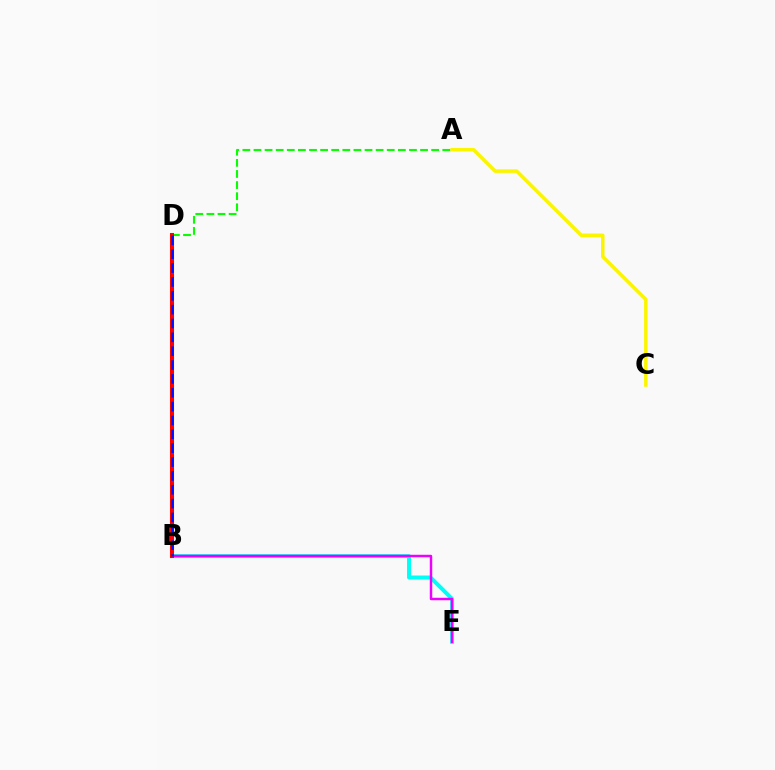{('A', 'C'): [{'color': '#fcf500', 'line_style': 'solid', 'thickness': 2.53}], ('B', 'E'): [{'color': '#00fff6', 'line_style': 'solid', 'thickness': 2.86}, {'color': '#ee00ff', 'line_style': 'solid', 'thickness': 1.77}], ('A', 'D'): [{'color': '#08ff00', 'line_style': 'dashed', 'thickness': 1.51}], ('B', 'D'): [{'color': '#ff0000', 'line_style': 'solid', 'thickness': 2.92}, {'color': '#0010ff', 'line_style': 'dashed', 'thickness': 1.88}]}